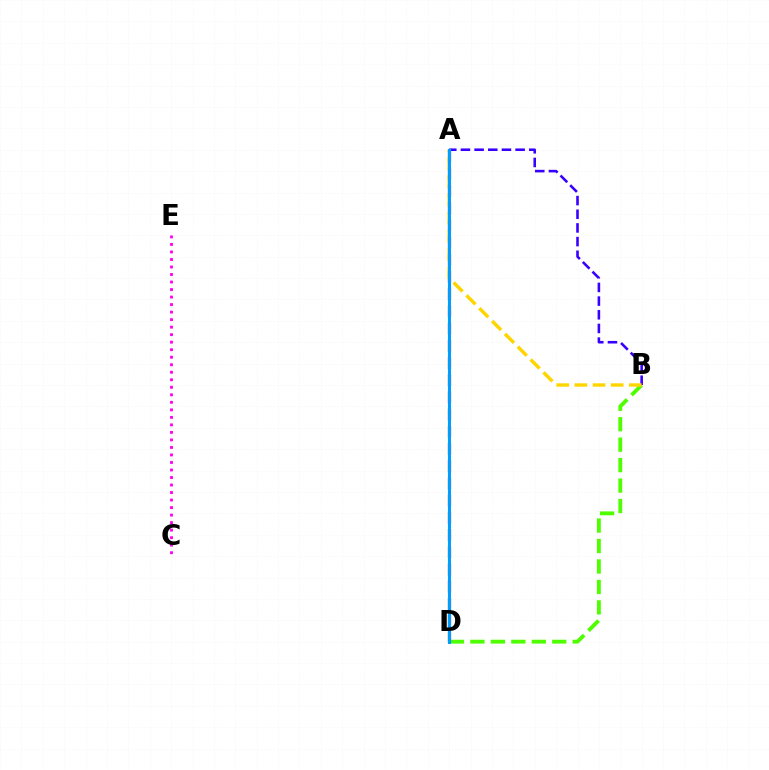{('B', 'D'): [{'color': '#4fff00', 'line_style': 'dashed', 'thickness': 2.78}], ('C', 'E'): [{'color': '#ff00ed', 'line_style': 'dotted', 'thickness': 2.04}], ('A', 'D'): [{'color': '#00ff86', 'line_style': 'solid', 'thickness': 1.58}, {'color': '#ff0000', 'line_style': 'dashed', 'thickness': 2.34}, {'color': '#009eff', 'line_style': 'solid', 'thickness': 2.16}], ('A', 'B'): [{'color': '#3700ff', 'line_style': 'dashed', 'thickness': 1.86}, {'color': '#ffd500', 'line_style': 'dashed', 'thickness': 2.47}]}